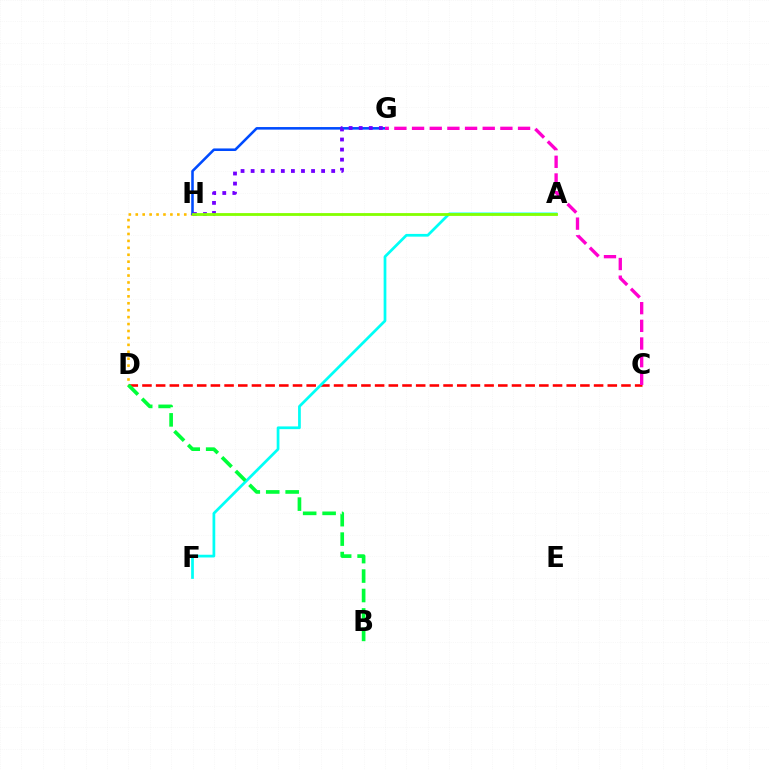{('C', 'D'): [{'color': '#ff0000', 'line_style': 'dashed', 'thickness': 1.86}], ('D', 'H'): [{'color': '#ffbd00', 'line_style': 'dotted', 'thickness': 1.88}], ('G', 'H'): [{'color': '#004bff', 'line_style': 'solid', 'thickness': 1.85}, {'color': '#7200ff', 'line_style': 'dotted', 'thickness': 2.74}], ('A', 'F'): [{'color': '#00fff6', 'line_style': 'solid', 'thickness': 1.97}], ('C', 'G'): [{'color': '#ff00cf', 'line_style': 'dashed', 'thickness': 2.4}], ('B', 'D'): [{'color': '#00ff39', 'line_style': 'dashed', 'thickness': 2.64}], ('A', 'H'): [{'color': '#84ff00', 'line_style': 'solid', 'thickness': 2.02}]}